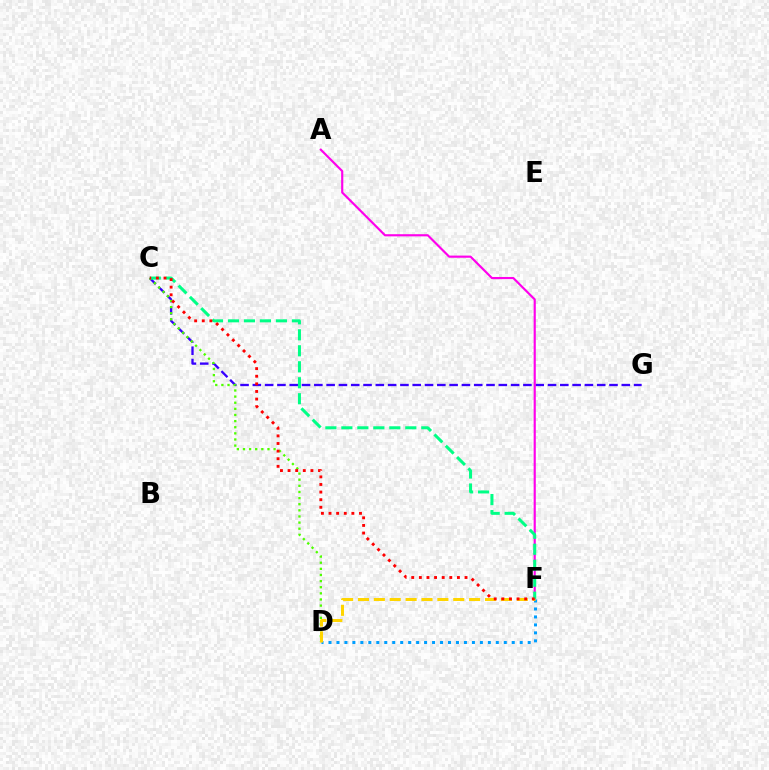{('C', 'G'): [{'color': '#3700ff', 'line_style': 'dashed', 'thickness': 1.67}], ('C', 'D'): [{'color': '#4fff00', 'line_style': 'dotted', 'thickness': 1.66}], ('D', 'F'): [{'color': '#009eff', 'line_style': 'dotted', 'thickness': 2.16}, {'color': '#ffd500', 'line_style': 'dashed', 'thickness': 2.16}], ('A', 'F'): [{'color': '#ff00ed', 'line_style': 'solid', 'thickness': 1.55}], ('C', 'F'): [{'color': '#00ff86', 'line_style': 'dashed', 'thickness': 2.17}, {'color': '#ff0000', 'line_style': 'dotted', 'thickness': 2.07}]}